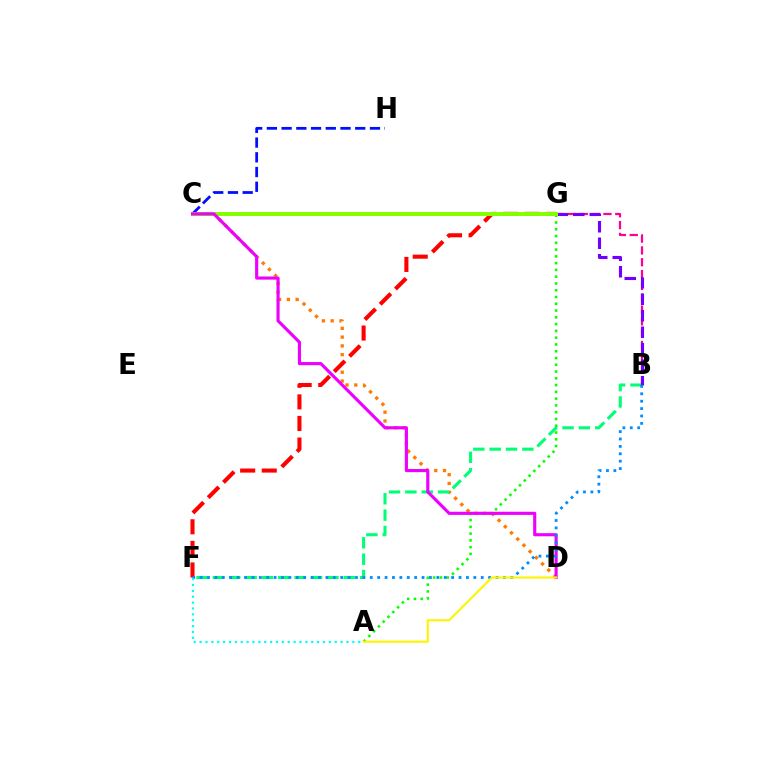{('C', 'H'): [{'color': '#0010ff', 'line_style': 'dashed', 'thickness': 2.0}], ('C', 'D'): [{'color': '#ff7c00', 'line_style': 'dotted', 'thickness': 2.38}, {'color': '#ee00ff', 'line_style': 'solid', 'thickness': 2.26}], ('F', 'G'): [{'color': '#ff0000', 'line_style': 'dashed', 'thickness': 2.93}], ('B', 'F'): [{'color': '#00ff74', 'line_style': 'dashed', 'thickness': 2.22}, {'color': '#008cff', 'line_style': 'dotted', 'thickness': 2.01}], ('B', 'G'): [{'color': '#ff0094', 'line_style': 'dashed', 'thickness': 1.61}, {'color': '#7200ff', 'line_style': 'dashed', 'thickness': 2.24}], ('A', 'G'): [{'color': '#08ff00', 'line_style': 'dotted', 'thickness': 1.84}], ('C', 'G'): [{'color': '#84ff00', 'line_style': 'solid', 'thickness': 2.85}], ('A', 'D'): [{'color': '#fcf500', 'line_style': 'solid', 'thickness': 1.52}], ('A', 'F'): [{'color': '#00fff6', 'line_style': 'dotted', 'thickness': 1.6}]}